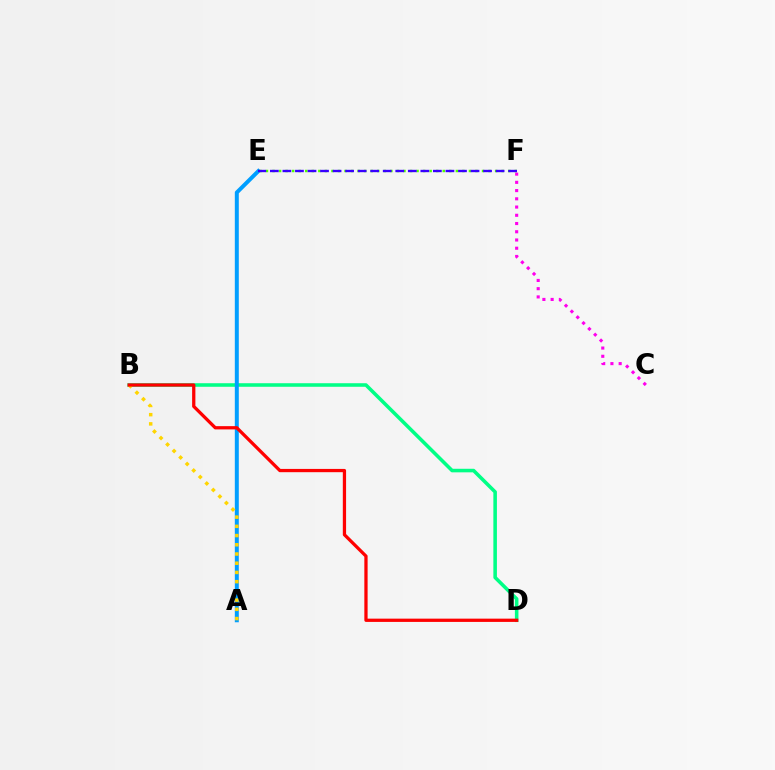{('B', 'D'): [{'color': '#00ff86', 'line_style': 'solid', 'thickness': 2.56}, {'color': '#ff0000', 'line_style': 'solid', 'thickness': 2.35}], ('C', 'F'): [{'color': '#ff00ed', 'line_style': 'dotted', 'thickness': 2.24}], ('A', 'E'): [{'color': '#009eff', 'line_style': 'solid', 'thickness': 2.87}], ('E', 'F'): [{'color': '#4fff00', 'line_style': 'dotted', 'thickness': 1.78}, {'color': '#3700ff', 'line_style': 'dashed', 'thickness': 1.7}], ('A', 'B'): [{'color': '#ffd500', 'line_style': 'dotted', 'thickness': 2.5}]}